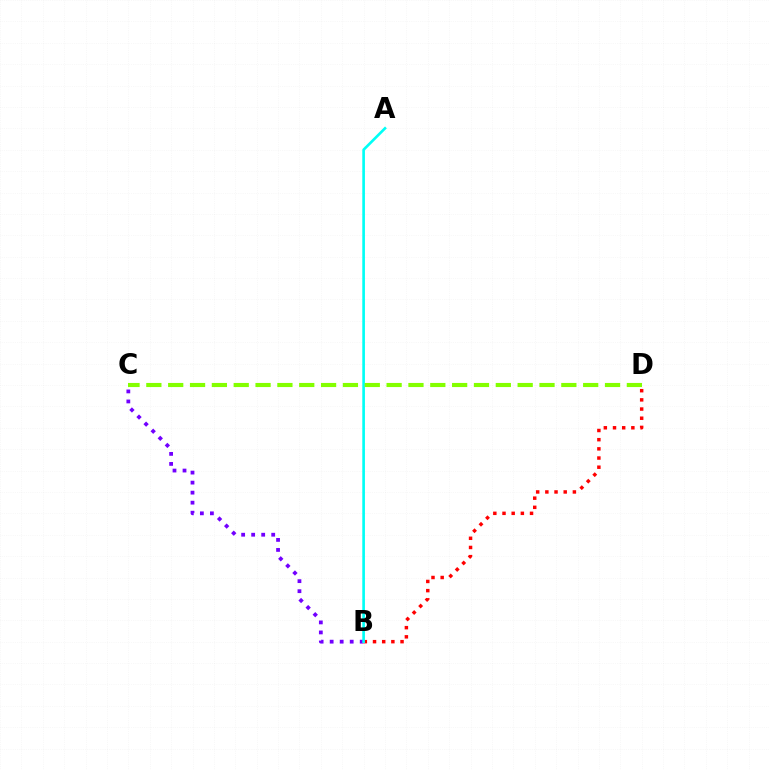{('B', 'C'): [{'color': '#7200ff', 'line_style': 'dotted', 'thickness': 2.72}], ('B', 'D'): [{'color': '#ff0000', 'line_style': 'dotted', 'thickness': 2.49}], ('A', 'B'): [{'color': '#00fff6', 'line_style': 'solid', 'thickness': 1.91}], ('C', 'D'): [{'color': '#84ff00', 'line_style': 'dashed', 'thickness': 2.97}]}